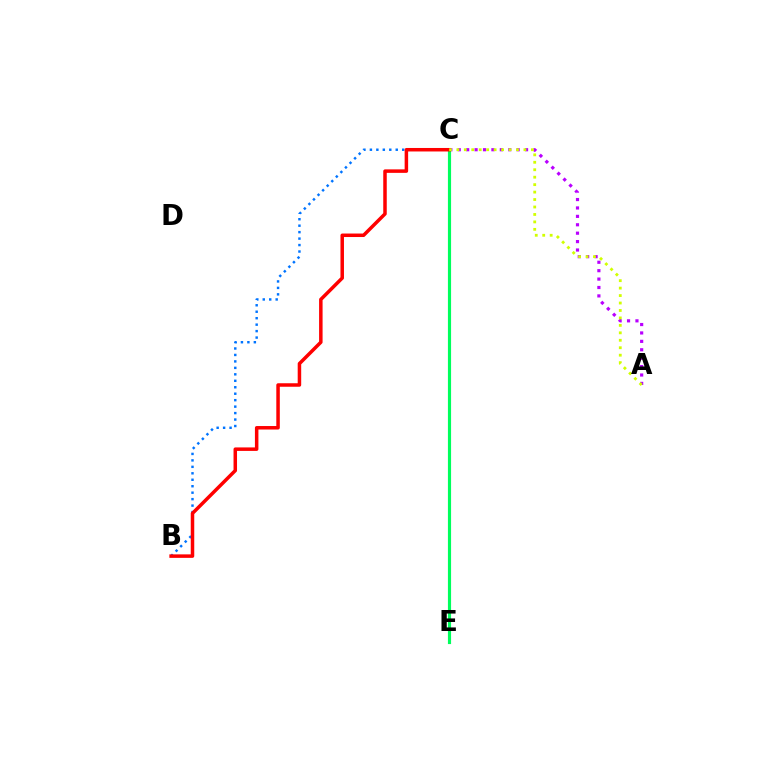{('B', 'C'): [{'color': '#0074ff', 'line_style': 'dotted', 'thickness': 1.76}, {'color': '#ff0000', 'line_style': 'solid', 'thickness': 2.52}], ('A', 'C'): [{'color': '#b900ff', 'line_style': 'dotted', 'thickness': 2.29}, {'color': '#d1ff00', 'line_style': 'dotted', 'thickness': 2.02}], ('C', 'E'): [{'color': '#00ff5c', 'line_style': 'solid', 'thickness': 2.27}]}